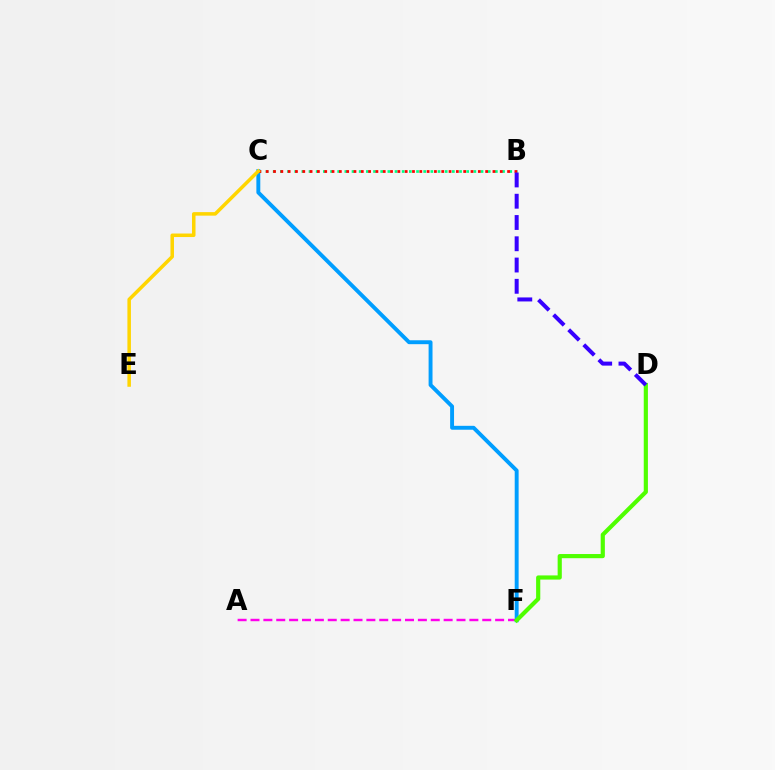{('A', 'F'): [{'color': '#ff00ed', 'line_style': 'dashed', 'thickness': 1.75}], ('C', 'F'): [{'color': '#009eff', 'line_style': 'solid', 'thickness': 2.81}], ('B', 'C'): [{'color': '#00ff86', 'line_style': 'dotted', 'thickness': 1.95}, {'color': '#ff0000', 'line_style': 'dotted', 'thickness': 1.99}], ('D', 'F'): [{'color': '#4fff00', 'line_style': 'solid', 'thickness': 3.0}], ('B', 'D'): [{'color': '#3700ff', 'line_style': 'dashed', 'thickness': 2.89}], ('C', 'E'): [{'color': '#ffd500', 'line_style': 'solid', 'thickness': 2.53}]}